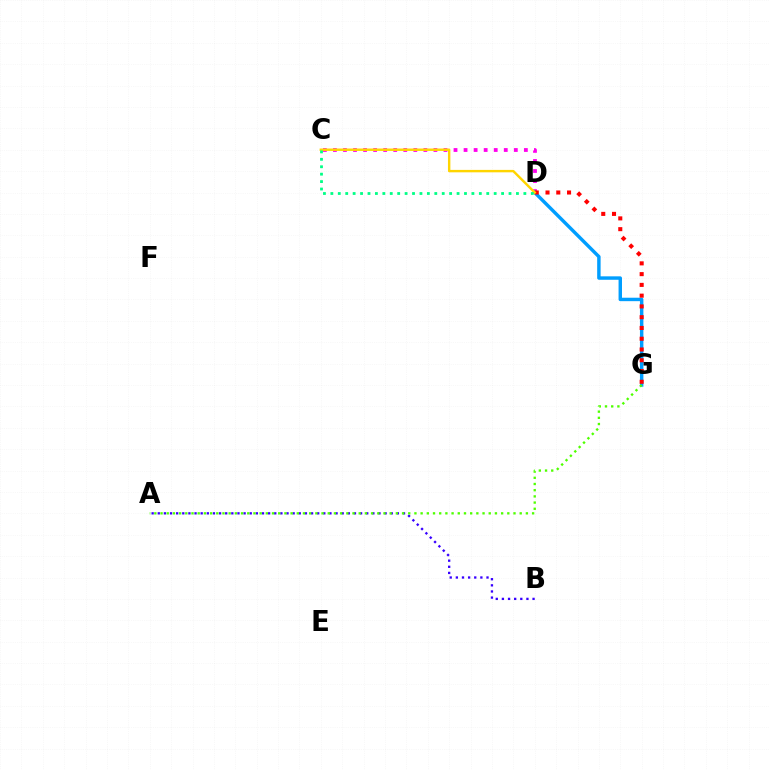{('C', 'D'): [{'color': '#ff00ed', 'line_style': 'dotted', 'thickness': 2.73}, {'color': '#ffd500', 'line_style': 'solid', 'thickness': 1.74}, {'color': '#00ff86', 'line_style': 'dotted', 'thickness': 2.02}], ('D', 'G'): [{'color': '#009eff', 'line_style': 'solid', 'thickness': 2.48}, {'color': '#ff0000', 'line_style': 'dotted', 'thickness': 2.92}], ('A', 'B'): [{'color': '#3700ff', 'line_style': 'dotted', 'thickness': 1.67}], ('A', 'G'): [{'color': '#4fff00', 'line_style': 'dotted', 'thickness': 1.68}]}